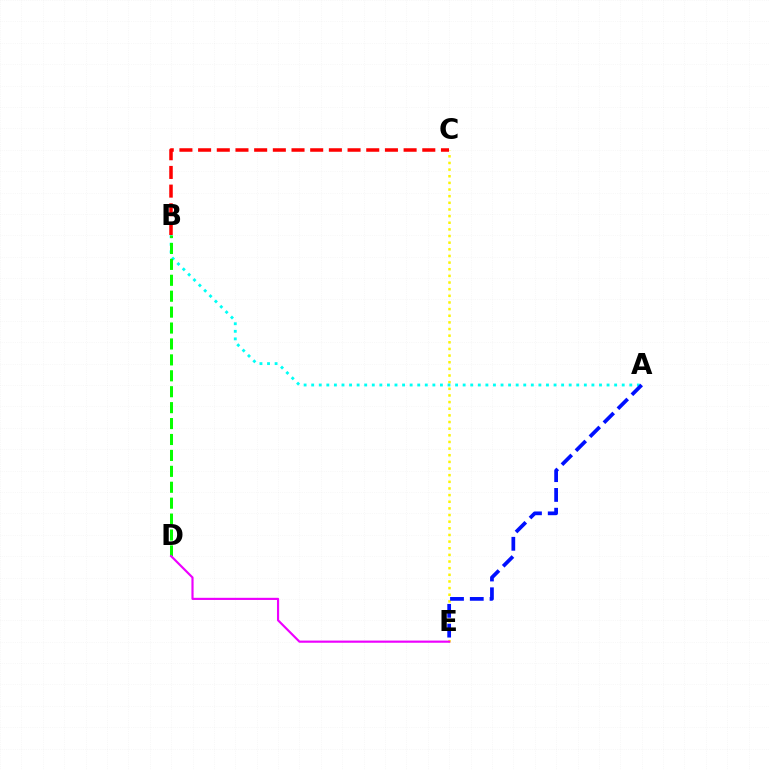{('C', 'E'): [{'color': '#fcf500', 'line_style': 'dotted', 'thickness': 1.8}], ('A', 'B'): [{'color': '#00fff6', 'line_style': 'dotted', 'thickness': 2.06}], ('B', 'D'): [{'color': '#08ff00', 'line_style': 'dashed', 'thickness': 2.16}], ('B', 'C'): [{'color': '#ff0000', 'line_style': 'dashed', 'thickness': 2.54}], ('D', 'E'): [{'color': '#ee00ff', 'line_style': 'solid', 'thickness': 1.55}], ('A', 'E'): [{'color': '#0010ff', 'line_style': 'dashed', 'thickness': 2.69}]}